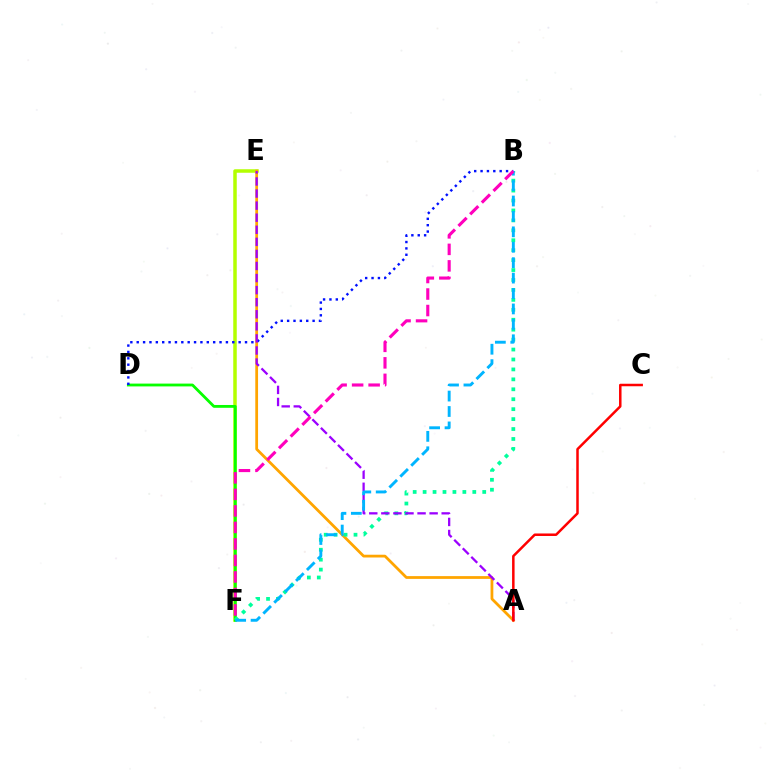{('E', 'F'): [{'color': '#b3ff00', 'line_style': 'solid', 'thickness': 2.52}], ('A', 'E'): [{'color': '#ffa500', 'line_style': 'solid', 'thickness': 2.0}, {'color': '#9b00ff', 'line_style': 'dashed', 'thickness': 1.64}], ('D', 'F'): [{'color': '#08ff00', 'line_style': 'solid', 'thickness': 2.03}], ('B', 'D'): [{'color': '#0010ff', 'line_style': 'dotted', 'thickness': 1.73}], ('B', 'F'): [{'color': '#00ff9d', 'line_style': 'dotted', 'thickness': 2.7}, {'color': '#00b5ff', 'line_style': 'dashed', 'thickness': 2.09}, {'color': '#ff00bd', 'line_style': 'dashed', 'thickness': 2.24}], ('A', 'C'): [{'color': '#ff0000', 'line_style': 'solid', 'thickness': 1.8}]}